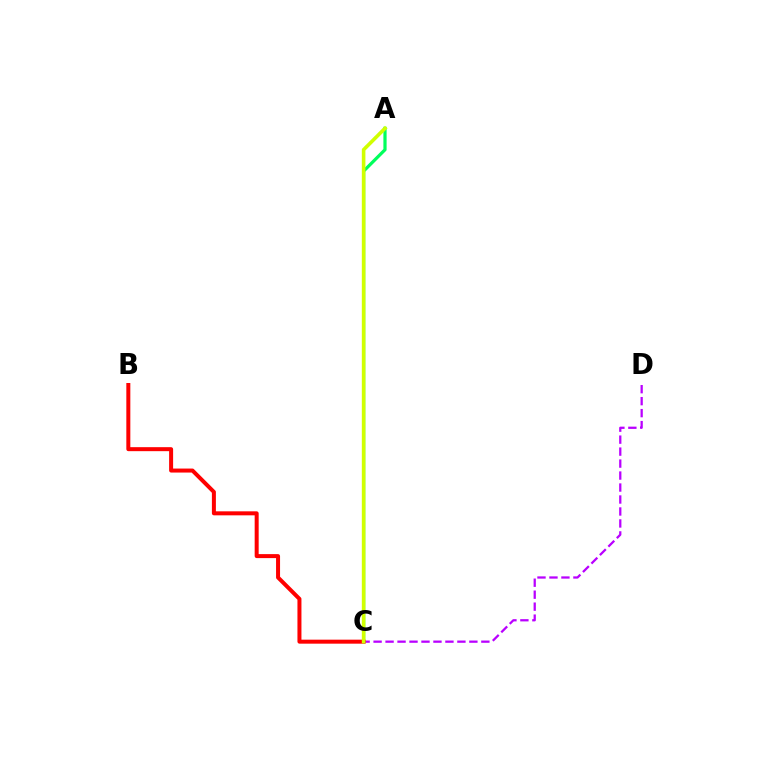{('C', 'D'): [{'color': '#b900ff', 'line_style': 'dashed', 'thickness': 1.63}], ('A', 'C'): [{'color': '#00ff5c', 'line_style': 'solid', 'thickness': 2.31}, {'color': '#0074ff', 'line_style': 'dotted', 'thickness': 1.74}, {'color': '#d1ff00', 'line_style': 'solid', 'thickness': 2.59}], ('B', 'C'): [{'color': '#ff0000', 'line_style': 'solid', 'thickness': 2.88}]}